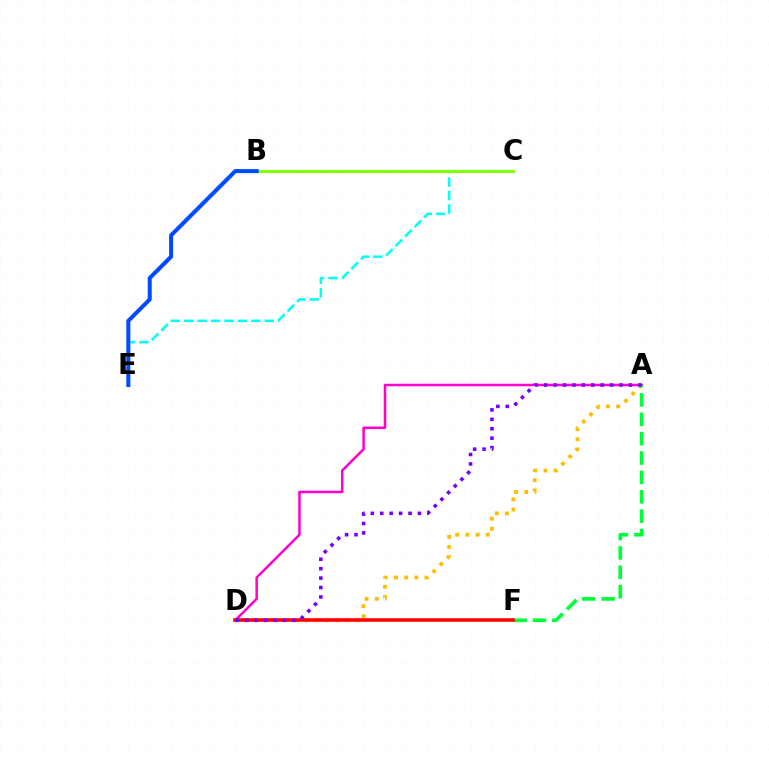{('C', 'E'): [{'color': '#00fff6', 'line_style': 'dashed', 'thickness': 1.82}], ('A', 'D'): [{'color': '#ffbd00', 'line_style': 'dotted', 'thickness': 2.76}, {'color': '#ff00cf', 'line_style': 'solid', 'thickness': 1.8}, {'color': '#7200ff', 'line_style': 'dotted', 'thickness': 2.56}], ('B', 'C'): [{'color': '#84ff00', 'line_style': 'solid', 'thickness': 2.13}], ('B', 'E'): [{'color': '#004bff', 'line_style': 'solid', 'thickness': 2.91}], ('A', 'F'): [{'color': '#00ff39', 'line_style': 'dashed', 'thickness': 2.63}], ('D', 'F'): [{'color': '#ff0000', 'line_style': 'solid', 'thickness': 2.56}]}